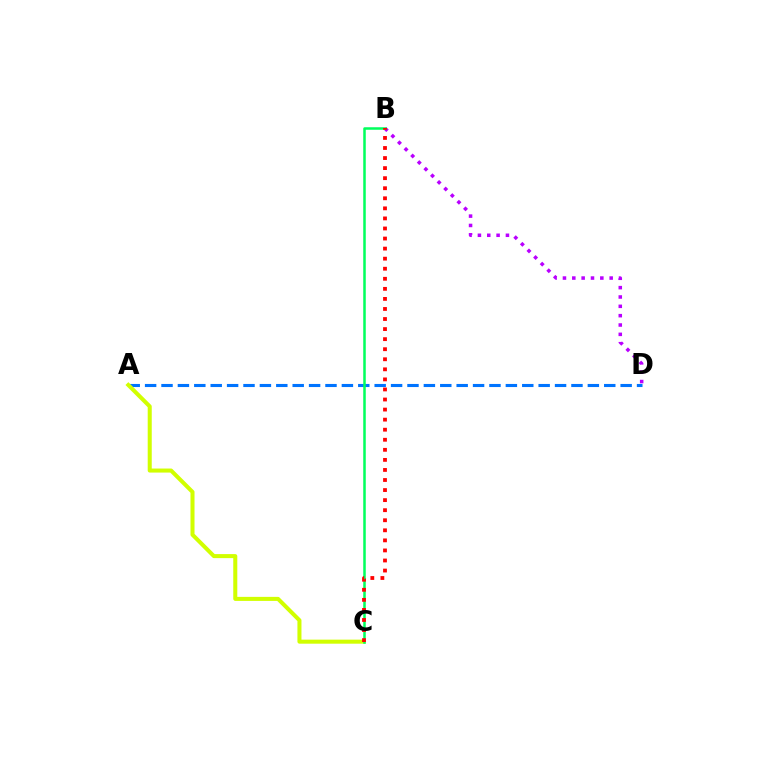{('A', 'D'): [{'color': '#0074ff', 'line_style': 'dashed', 'thickness': 2.23}], ('B', 'D'): [{'color': '#b900ff', 'line_style': 'dotted', 'thickness': 2.54}], ('A', 'C'): [{'color': '#d1ff00', 'line_style': 'solid', 'thickness': 2.91}], ('B', 'C'): [{'color': '#00ff5c', 'line_style': 'solid', 'thickness': 1.81}, {'color': '#ff0000', 'line_style': 'dotted', 'thickness': 2.73}]}